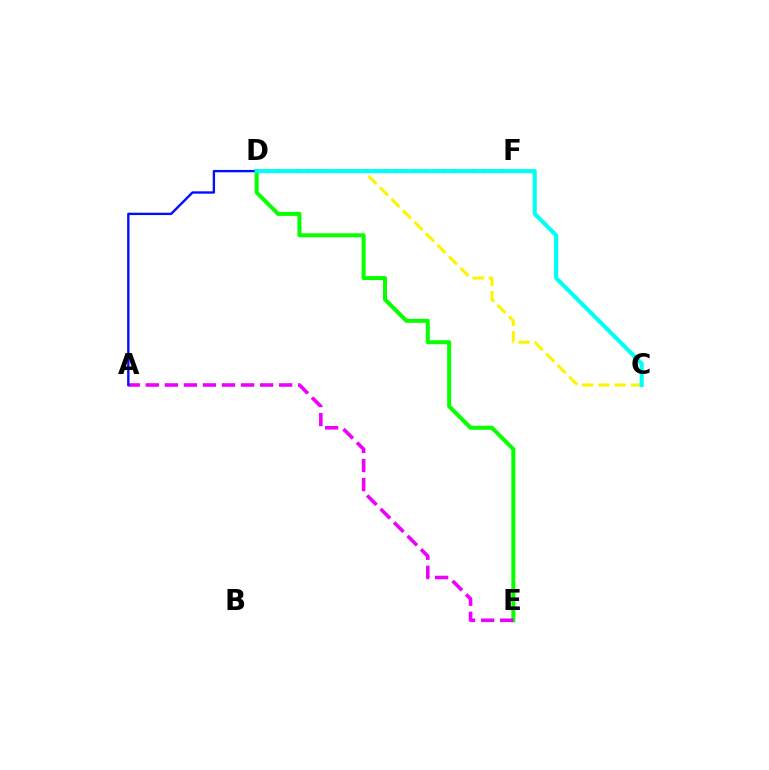{('D', 'E'): [{'color': '#08ff00', 'line_style': 'solid', 'thickness': 2.89}], ('A', 'E'): [{'color': '#ee00ff', 'line_style': 'dashed', 'thickness': 2.59}], ('C', 'D'): [{'color': '#fcf500', 'line_style': 'dashed', 'thickness': 2.21}, {'color': '#00fff6', 'line_style': 'solid', 'thickness': 2.96}], ('D', 'F'): [{'color': '#ff0000', 'line_style': 'dotted', 'thickness': 2.65}], ('A', 'D'): [{'color': '#0010ff', 'line_style': 'solid', 'thickness': 1.7}]}